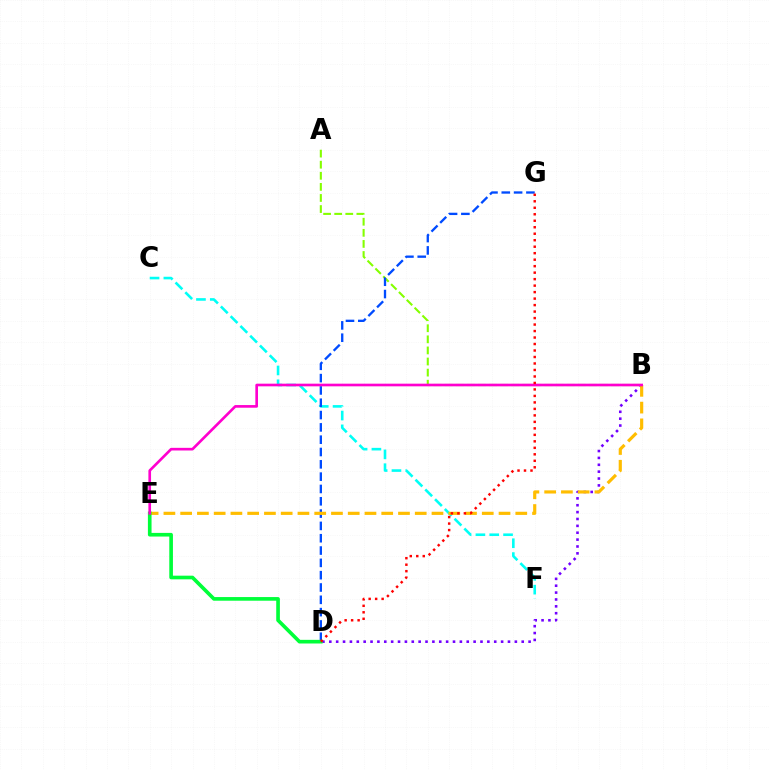{('B', 'D'): [{'color': '#7200ff', 'line_style': 'dotted', 'thickness': 1.87}], ('A', 'B'): [{'color': '#84ff00', 'line_style': 'dashed', 'thickness': 1.51}], ('C', 'F'): [{'color': '#00fff6', 'line_style': 'dashed', 'thickness': 1.88}], ('D', 'G'): [{'color': '#004bff', 'line_style': 'dashed', 'thickness': 1.67}, {'color': '#ff0000', 'line_style': 'dotted', 'thickness': 1.76}], ('B', 'E'): [{'color': '#ffbd00', 'line_style': 'dashed', 'thickness': 2.28}, {'color': '#ff00cf', 'line_style': 'solid', 'thickness': 1.91}], ('D', 'E'): [{'color': '#00ff39', 'line_style': 'solid', 'thickness': 2.63}]}